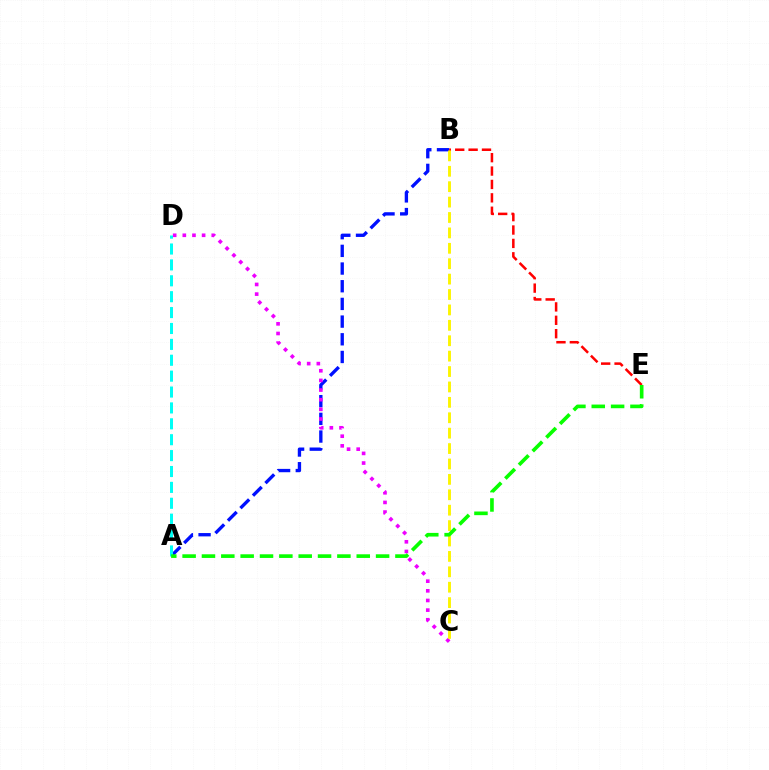{('A', 'B'): [{'color': '#0010ff', 'line_style': 'dashed', 'thickness': 2.4}], ('C', 'D'): [{'color': '#ee00ff', 'line_style': 'dotted', 'thickness': 2.62}], ('B', 'E'): [{'color': '#ff0000', 'line_style': 'dashed', 'thickness': 1.82}], ('A', 'D'): [{'color': '#00fff6', 'line_style': 'dashed', 'thickness': 2.16}], ('B', 'C'): [{'color': '#fcf500', 'line_style': 'dashed', 'thickness': 2.09}], ('A', 'E'): [{'color': '#08ff00', 'line_style': 'dashed', 'thickness': 2.63}]}